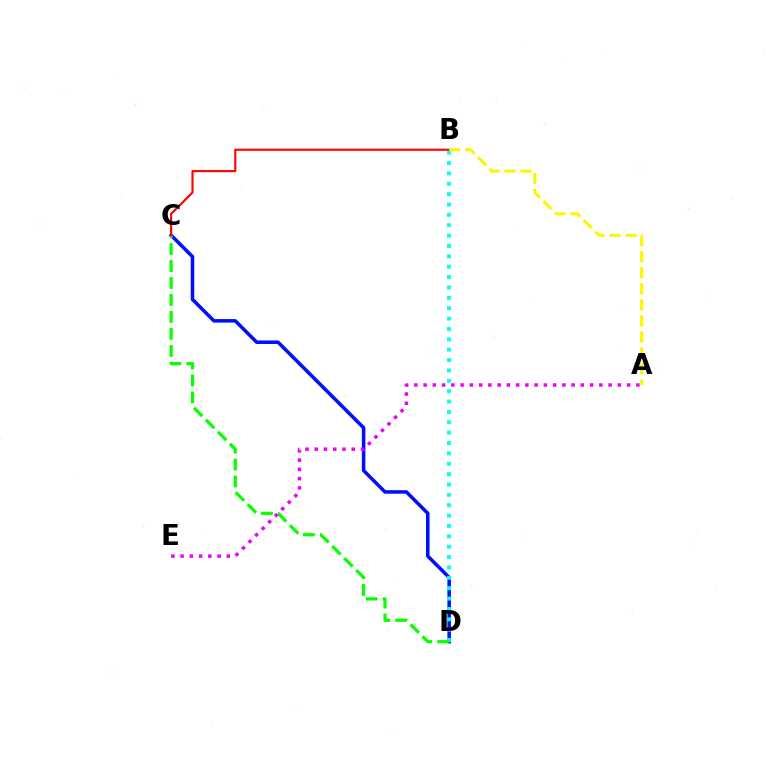{('C', 'D'): [{'color': '#0010ff', 'line_style': 'solid', 'thickness': 2.55}, {'color': '#08ff00', 'line_style': 'dashed', 'thickness': 2.31}], ('B', 'D'): [{'color': '#00fff6', 'line_style': 'dotted', 'thickness': 2.82}], ('B', 'C'): [{'color': '#ff0000', 'line_style': 'solid', 'thickness': 1.54}], ('A', 'B'): [{'color': '#fcf500', 'line_style': 'dashed', 'thickness': 2.18}], ('A', 'E'): [{'color': '#ee00ff', 'line_style': 'dotted', 'thickness': 2.51}]}